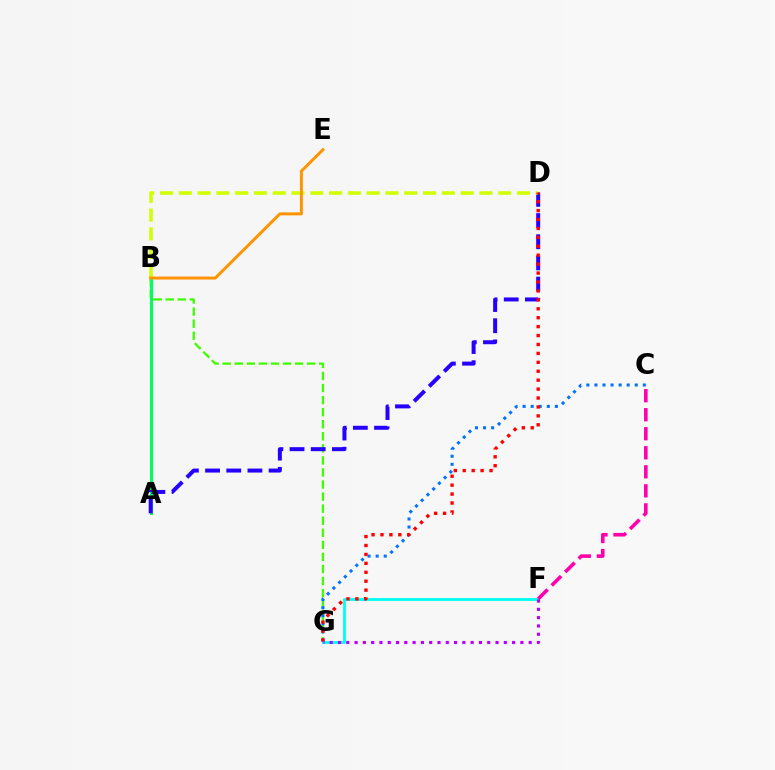{('B', 'G'): [{'color': '#3dff00', 'line_style': 'dashed', 'thickness': 1.64}], ('F', 'G'): [{'color': '#00fff6', 'line_style': 'solid', 'thickness': 2.05}, {'color': '#b900ff', 'line_style': 'dotted', 'thickness': 2.25}], ('A', 'B'): [{'color': '#00ff5c', 'line_style': 'solid', 'thickness': 2.15}], ('C', 'G'): [{'color': '#0074ff', 'line_style': 'dotted', 'thickness': 2.19}], ('A', 'D'): [{'color': '#2500ff', 'line_style': 'dashed', 'thickness': 2.88}], ('B', 'D'): [{'color': '#d1ff00', 'line_style': 'dashed', 'thickness': 2.55}], ('B', 'E'): [{'color': '#ff9400', 'line_style': 'solid', 'thickness': 2.13}], ('D', 'G'): [{'color': '#ff0000', 'line_style': 'dotted', 'thickness': 2.43}], ('C', 'F'): [{'color': '#ff00ac', 'line_style': 'dashed', 'thickness': 2.59}]}